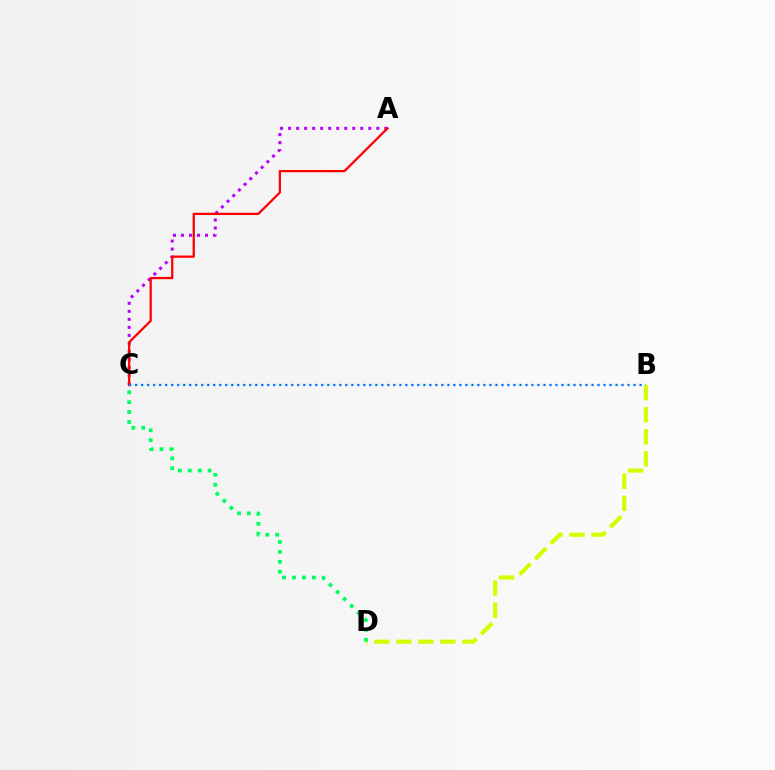{('A', 'C'): [{'color': '#b900ff', 'line_style': 'dotted', 'thickness': 2.18}, {'color': '#ff0000', 'line_style': 'solid', 'thickness': 1.63}], ('B', 'C'): [{'color': '#0074ff', 'line_style': 'dotted', 'thickness': 1.63}], ('B', 'D'): [{'color': '#d1ff00', 'line_style': 'dashed', 'thickness': 2.99}], ('C', 'D'): [{'color': '#00ff5c', 'line_style': 'dotted', 'thickness': 2.7}]}